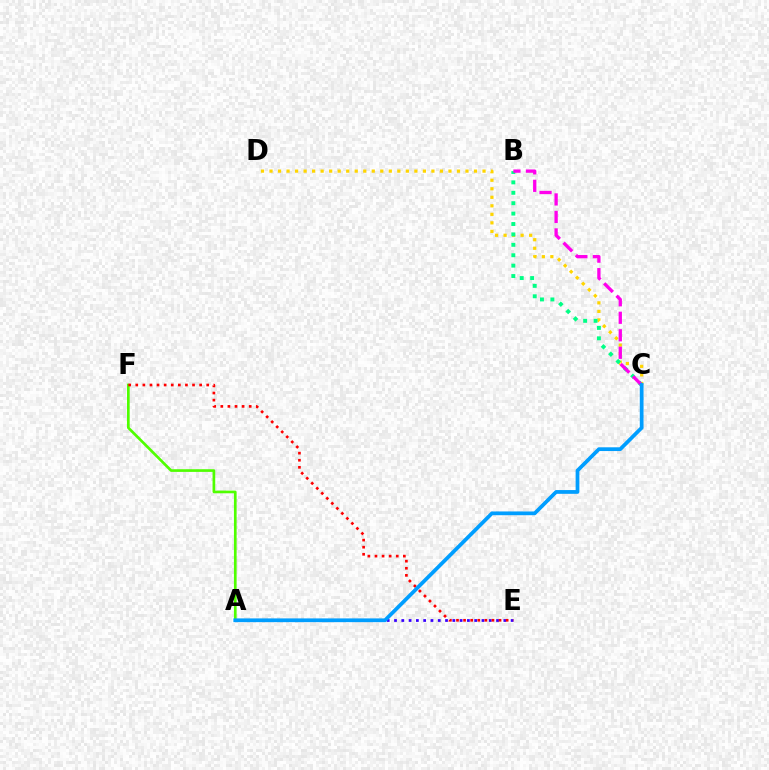{('A', 'E'): [{'color': '#3700ff', 'line_style': 'dotted', 'thickness': 1.98}], ('A', 'F'): [{'color': '#4fff00', 'line_style': 'solid', 'thickness': 1.93}], ('E', 'F'): [{'color': '#ff0000', 'line_style': 'dotted', 'thickness': 1.93}], ('C', 'D'): [{'color': '#ffd500', 'line_style': 'dotted', 'thickness': 2.32}], ('B', 'C'): [{'color': '#00ff86', 'line_style': 'dotted', 'thickness': 2.83}, {'color': '#ff00ed', 'line_style': 'dashed', 'thickness': 2.38}], ('A', 'C'): [{'color': '#009eff', 'line_style': 'solid', 'thickness': 2.7}]}